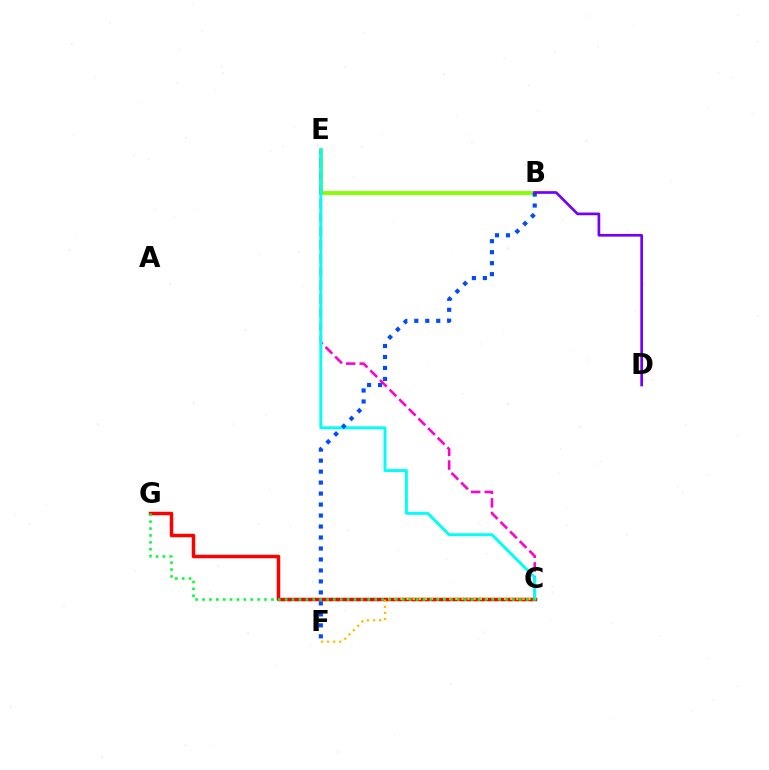{('B', 'E'): [{'color': '#84ff00', 'line_style': 'solid', 'thickness': 2.77}], ('C', 'G'): [{'color': '#ff0000', 'line_style': 'solid', 'thickness': 2.52}, {'color': '#00ff39', 'line_style': 'dotted', 'thickness': 1.87}], ('C', 'E'): [{'color': '#ff00cf', 'line_style': 'dashed', 'thickness': 1.85}, {'color': '#00fff6', 'line_style': 'solid', 'thickness': 2.12}], ('C', 'F'): [{'color': '#ffbd00', 'line_style': 'dotted', 'thickness': 1.66}], ('B', 'F'): [{'color': '#004bff', 'line_style': 'dotted', 'thickness': 2.98}], ('B', 'D'): [{'color': '#7200ff', 'line_style': 'solid', 'thickness': 1.94}]}